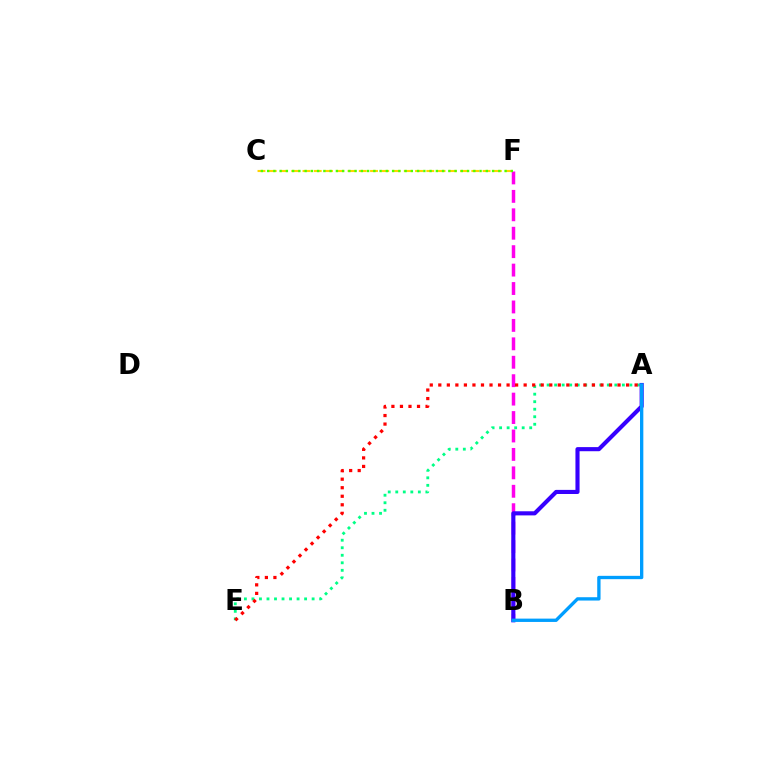{('C', 'F'): [{'color': '#ffd500', 'line_style': 'dashed', 'thickness': 1.53}, {'color': '#4fff00', 'line_style': 'dotted', 'thickness': 1.7}], ('B', 'F'): [{'color': '#ff00ed', 'line_style': 'dashed', 'thickness': 2.5}], ('A', 'E'): [{'color': '#00ff86', 'line_style': 'dotted', 'thickness': 2.04}, {'color': '#ff0000', 'line_style': 'dotted', 'thickness': 2.32}], ('A', 'B'): [{'color': '#3700ff', 'line_style': 'solid', 'thickness': 2.96}, {'color': '#009eff', 'line_style': 'solid', 'thickness': 2.4}]}